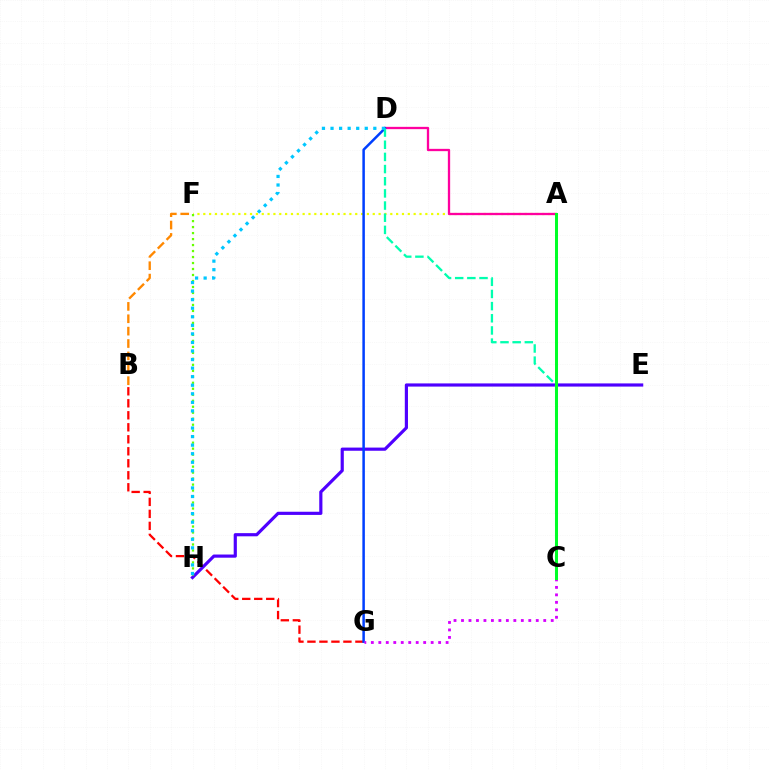{('A', 'F'): [{'color': '#eeff00', 'line_style': 'dotted', 'thickness': 1.59}], ('B', 'G'): [{'color': '#ff0000', 'line_style': 'dashed', 'thickness': 1.63}], ('E', 'H'): [{'color': '#4f00ff', 'line_style': 'solid', 'thickness': 2.28}], ('A', 'D'): [{'color': '#ff00a0', 'line_style': 'solid', 'thickness': 1.66}], ('F', 'H'): [{'color': '#66ff00', 'line_style': 'dotted', 'thickness': 1.63}], ('D', 'G'): [{'color': '#003fff', 'line_style': 'solid', 'thickness': 1.8}], ('C', 'G'): [{'color': '#d600ff', 'line_style': 'dotted', 'thickness': 2.03}], ('C', 'D'): [{'color': '#00ffaf', 'line_style': 'dashed', 'thickness': 1.65}], ('D', 'H'): [{'color': '#00c7ff', 'line_style': 'dotted', 'thickness': 2.33}], ('B', 'F'): [{'color': '#ff8800', 'line_style': 'dashed', 'thickness': 1.68}], ('A', 'C'): [{'color': '#00ff27', 'line_style': 'solid', 'thickness': 2.16}]}